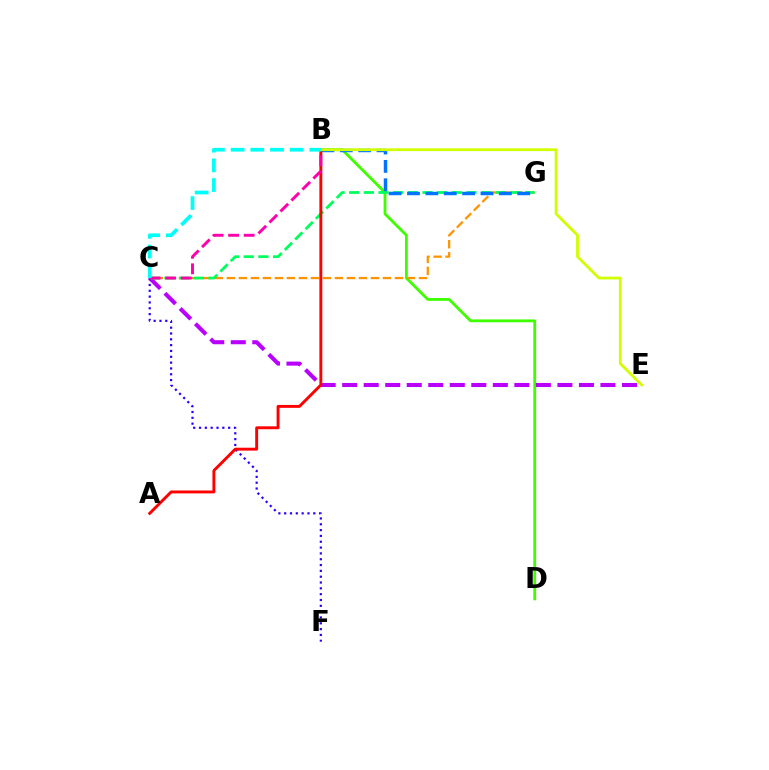{('B', 'D'): [{'color': '#3dff00', 'line_style': 'solid', 'thickness': 2.03}], ('C', 'E'): [{'color': '#b900ff', 'line_style': 'dashed', 'thickness': 2.92}], ('C', 'G'): [{'color': '#ff9400', 'line_style': 'dashed', 'thickness': 1.63}, {'color': '#00ff5c', 'line_style': 'dashed', 'thickness': 1.99}], ('C', 'F'): [{'color': '#2500ff', 'line_style': 'dotted', 'thickness': 1.58}], ('B', 'G'): [{'color': '#0074ff', 'line_style': 'dashed', 'thickness': 2.5}], ('A', 'B'): [{'color': '#ff0000', 'line_style': 'solid', 'thickness': 2.1}], ('B', 'C'): [{'color': '#ff00ac', 'line_style': 'dashed', 'thickness': 2.11}, {'color': '#00fff6', 'line_style': 'dashed', 'thickness': 2.67}], ('B', 'E'): [{'color': '#d1ff00', 'line_style': 'solid', 'thickness': 2.01}]}